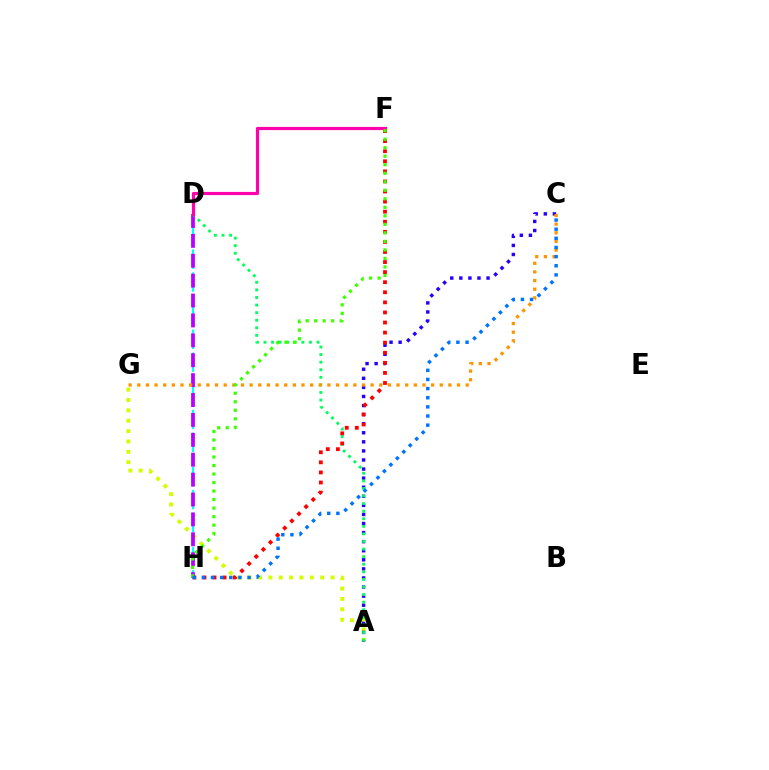{('A', 'G'): [{'color': '#d1ff00', 'line_style': 'dotted', 'thickness': 2.82}], ('D', 'H'): [{'color': '#00fff6', 'line_style': 'dashed', 'thickness': 1.56}, {'color': '#b900ff', 'line_style': 'dashed', 'thickness': 2.7}], ('A', 'C'): [{'color': '#2500ff', 'line_style': 'dotted', 'thickness': 2.47}], ('A', 'D'): [{'color': '#00ff5c', 'line_style': 'dotted', 'thickness': 2.06}], ('C', 'G'): [{'color': '#ff9400', 'line_style': 'dotted', 'thickness': 2.35}], ('D', 'F'): [{'color': '#ff00ac', 'line_style': 'solid', 'thickness': 2.29}], ('F', 'H'): [{'color': '#ff0000', 'line_style': 'dotted', 'thickness': 2.74}, {'color': '#3dff00', 'line_style': 'dotted', 'thickness': 2.31}], ('C', 'H'): [{'color': '#0074ff', 'line_style': 'dotted', 'thickness': 2.48}]}